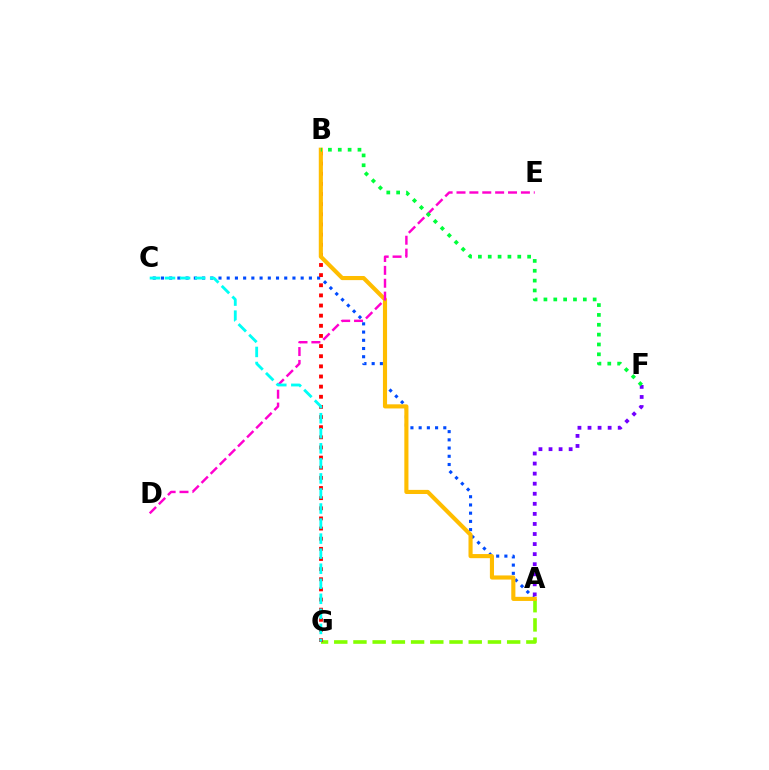{('A', 'C'): [{'color': '#004bff', 'line_style': 'dotted', 'thickness': 2.23}], ('A', 'G'): [{'color': '#84ff00', 'line_style': 'dashed', 'thickness': 2.61}], ('B', 'G'): [{'color': '#ff0000', 'line_style': 'dotted', 'thickness': 2.75}], ('A', 'B'): [{'color': '#ffbd00', 'line_style': 'solid', 'thickness': 2.97}], ('A', 'F'): [{'color': '#7200ff', 'line_style': 'dotted', 'thickness': 2.73}], ('D', 'E'): [{'color': '#ff00cf', 'line_style': 'dashed', 'thickness': 1.75}], ('B', 'F'): [{'color': '#00ff39', 'line_style': 'dotted', 'thickness': 2.68}], ('C', 'G'): [{'color': '#00fff6', 'line_style': 'dashed', 'thickness': 2.04}]}